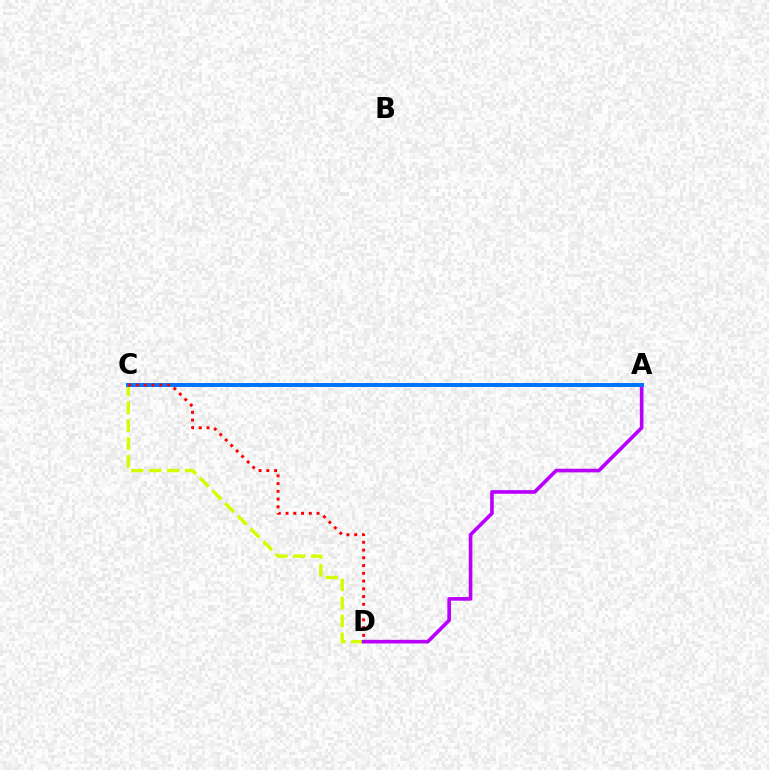{('C', 'D'): [{'color': '#d1ff00', 'line_style': 'dashed', 'thickness': 2.44}, {'color': '#ff0000', 'line_style': 'dotted', 'thickness': 2.11}], ('A', 'D'): [{'color': '#b900ff', 'line_style': 'solid', 'thickness': 2.62}], ('A', 'C'): [{'color': '#00ff5c', 'line_style': 'dashed', 'thickness': 1.72}, {'color': '#0074ff', 'line_style': 'solid', 'thickness': 2.84}]}